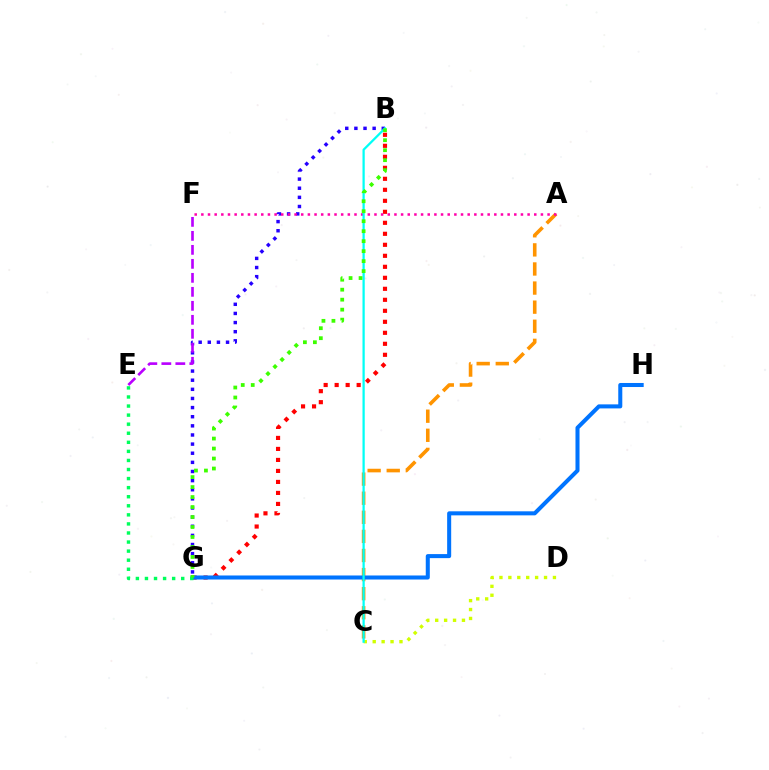{('B', 'G'): [{'color': '#ff0000', 'line_style': 'dotted', 'thickness': 2.99}, {'color': '#2500ff', 'line_style': 'dotted', 'thickness': 2.48}, {'color': '#3dff00', 'line_style': 'dotted', 'thickness': 2.71}], ('A', 'C'): [{'color': '#ff9400', 'line_style': 'dashed', 'thickness': 2.59}], ('A', 'F'): [{'color': '#ff00ac', 'line_style': 'dotted', 'thickness': 1.81}], ('C', 'D'): [{'color': '#d1ff00', 'line_style': 'dotted', 'thickness': 2.42}], ('E', 'F'): [{'color': '#b900ff', 'line_style': 'dashed', 'thickness': 1.9}], ('G', 'H'): [{'color': '#0074ff', 'line_style': 'solid', 'thickness': 2.91}], ('B', 'C'): [{'color': '#00fff6', 'line_style': 'solid', 'thickness': 1.62}], ('E', 'G'): [{'color': '#00ff5c', 'line_style': 'dotted', 'thickness': 2.46}]}